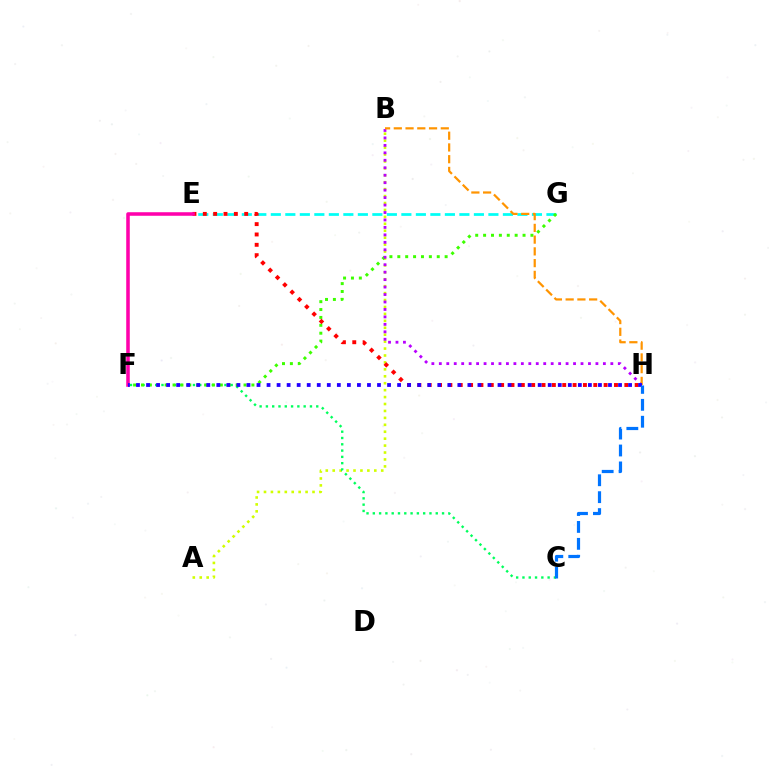{('A', 'B'): [{'color': '#d1ff00', 'line_style': 'dotted', 'thickness': 1.88}], ('C', 'F'): [{'color': '#00ff5c', 'line_style': 'dotted', 'thickness': 1.71}], ('E', 'G'): [{'color': '#00fff6', 'line_style': 'dashed', 'thickness': 1.97}], ('F', 'G'): [{'color': '#3dff00', 'line_style': 'dotted', 'thickness': 2.14}], ('B', 'H'): [{'color': '#b900ff', 'line_style': 'dotted', 'thickness': 2.03}, {'color': '#ff9400', 'line_style': 'dashed', 'thickness': 1.6}], ('E', 'H'): [{'color': '#ff0000', 'line_style': 'dotted', 'thickness': 2.81}], ('E', 'F'): [{'color': '#ff00ac', 'line_style': 'solid', 'thickness': 2.55}], ('F', 'H'): [{'color': '#2500ff', 'line_style': 'dotted', 'thickness': 2.73}], ('C', 'H'): [{'color': '#0074ff', 'line_style': 'dashed', 'thickness': 2.3}]}